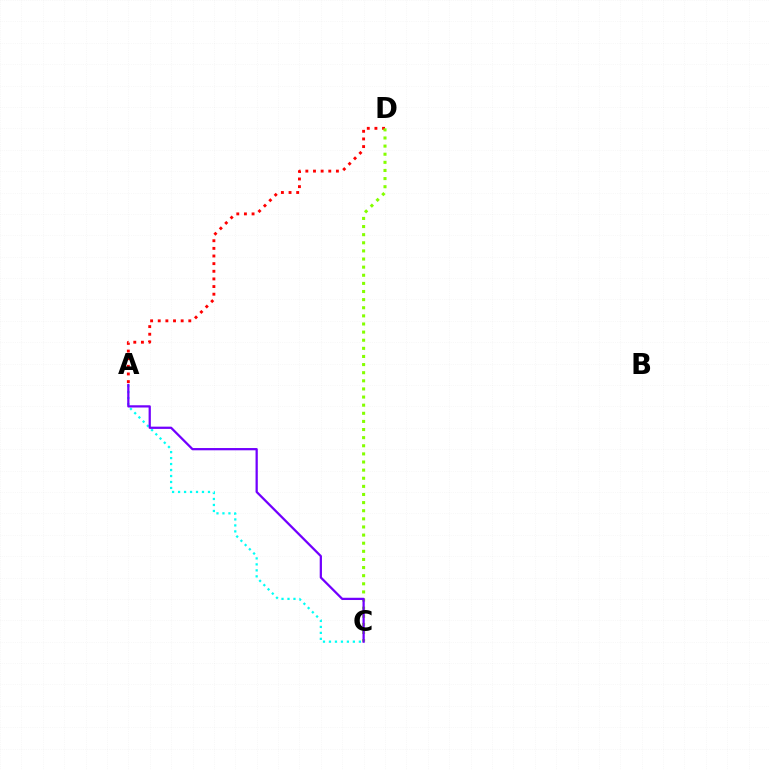{('A', 'D'): [{'color': '#ff0000', 'line_style': 'dotted', 'thickness': 2.08}], ('A', 'C'): [{'color': '#00fff6', 'line_style': 'dotted', 'thickness': 1.62}, {'color': '#7200ff', 'line_style': 'solid', 'thickness': 1.62}], ('C', 'D'): [{'color': '#84ff00', 'line_style': 'dotted', 'thickness': 2.21}]}